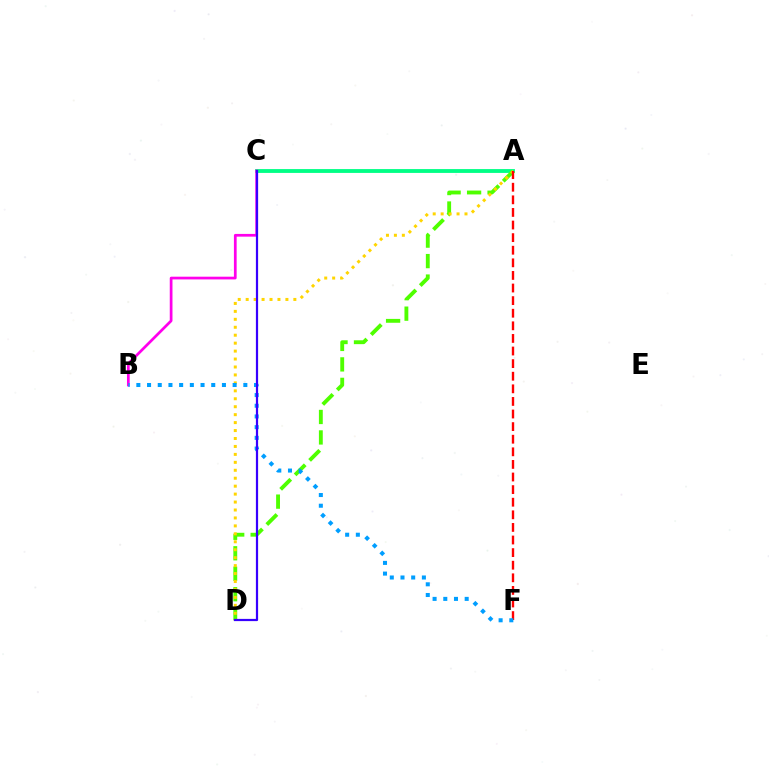{('A', 'C'): [{'color': '#00ff86', 'line_style': 'solid', 'thickness': 2.76}], ('A', 'D'): [{'color': '#4fff00', 'line_style': 'dashed', 'thickness': 2.78}, {'color': '#ffd500', 'line_style': 'dotted', 'thickness': 2.16}], ('A', 'F'): [{'color': '#ff0000', 'line_style': 'dashed', 'thickness': 1.71}], ('B', 'C'): [{'color': '#ff00ed', 'line_style': 'solid', 'thickness': 1.97}], ('B', 'F'): [{'color': '#009eff', 'line_style': 'dotted', 'thickness': 2.91}], ('C', 'D'): [{'color': '#3700ff', 'line_style': 'solid', 'thickness': 1.6}]}